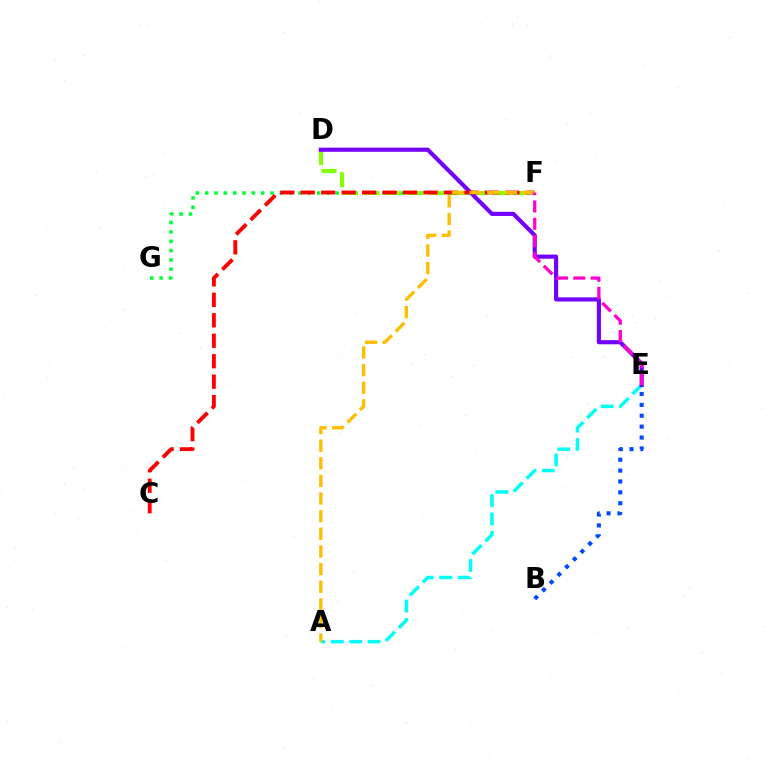{('F', 'G'): [{'color': '#00ff39', 'line_style': 'dotted', 'thickness': 2.54}], ('D', 'F'): [{'color': '#84ff00', 'line_style': 'dashed', 'thickness': 2.93}], ('A', 'E'): [{'color': '#00fff6', 'line_style': 'dashed', 'thickness': 2.51}], ('D', 'E'): [{'color': '#7200ff', 'line_style': 'solid', 'thickness': 2.97}], ('B', 'E'): [{'color': '#004bff', 'line_style': 'dotted', 'thickness': 2.96}], ('C', 'F'): [{'color': '#ff0000', 'line_style': 'dashed', 'thickness': 2.78}], ('A', 'F'): [{'color': '#ffbd00', 'line_style': 'dashed', 'thickness': 2.4}], ('E', 'F'): [{'color': '#ff00cf', 'line_style': 'dashed', 'thickness': 2.35}]}